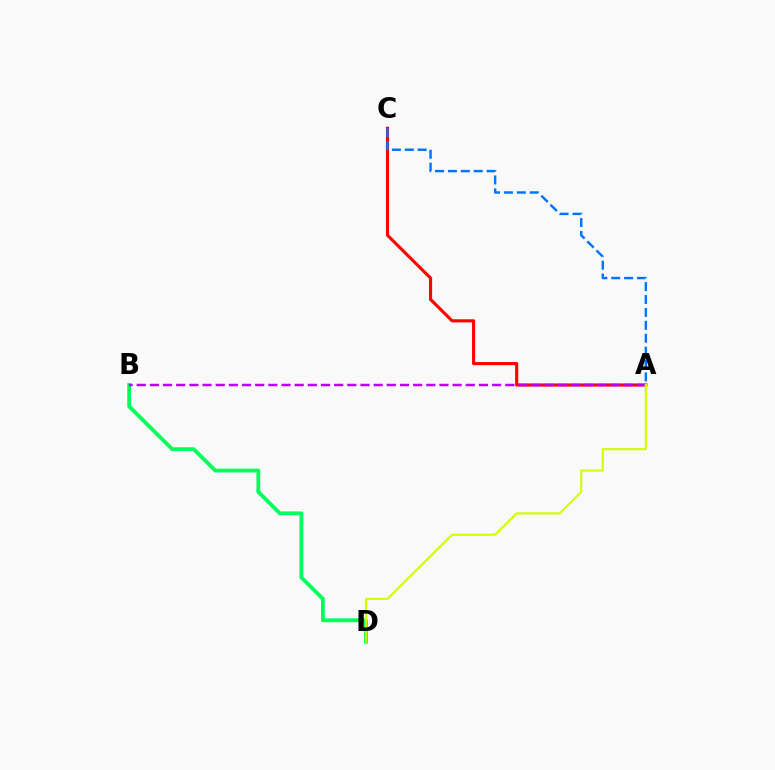{('B', 'D'): [{'color': '#00ff5c', 'line_style': 'solid', 'thickness': 2.75}], ('A', 'C'): [{'color': '#ff0000', 'line_style': 'solid', 'thickness': 2.24}, {'color': '#0074ff', 'line_style': 'dashed', 'thickness': 1.75}], ('A', 'B'): [{'color': '#b900ff', 'line_style': 'dashed', 'thickness': 1.79}], ('A', 'D'): [{'color': '#d1ff00', 'line_style': 'solid', 'thickness': 1.54}]}